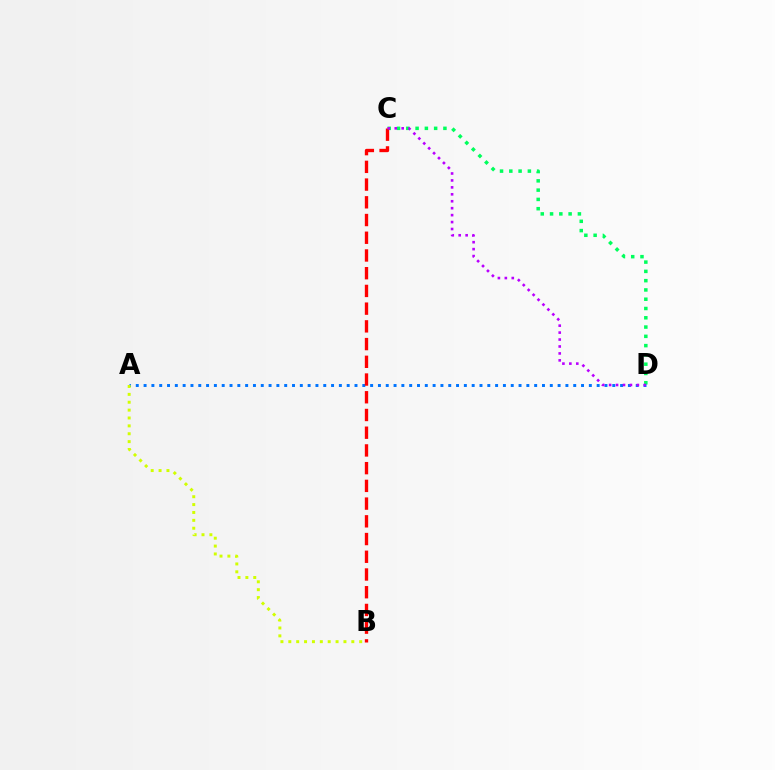{('C', 'D'): [{'color': '#00ff5c', 'line_style': 'dotted', 'thickness': 2.52}, {'color': '#b900ff', 'line_style': 'dotted', 'thickness': 1.89}], ('A', 'D'): [{'color': '#0074ff', 'line_style': 'dotted', 'thickness': 2.12}], ('B', 'C'): [{'color': '#ff0000', 'line_style': 'dashed', 'thickness': 2.41}], ('A', 'B'): [{'color': '#d1ff00', 'line_style': 'dotted', 'thickness': 2.14}]}